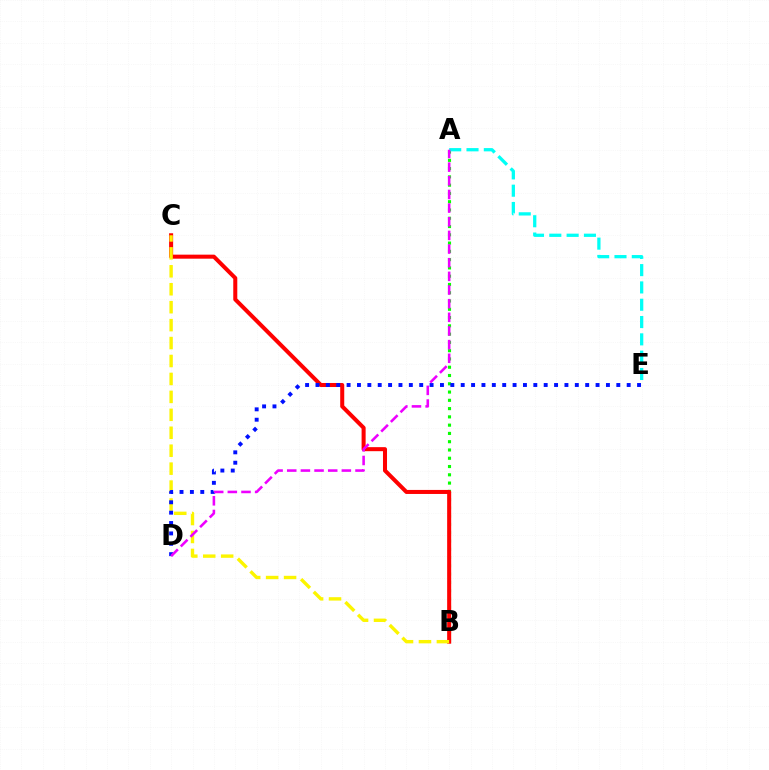{('A', 'B'): [{'color': '#08ff00', 'line_style': 'dotted', 'thickness': 2.25}], ('B', 'C'): [{'color': '#ff0000', 'line_style': 'solid', 'thickness': 2.9}, {'color': '#fcf500', 'line_style': 'dashed', 'thickness': 2.44}], ('D', 'E'): [{'color': '#0010ff', 'line_style': 'dotted', 'thickness': 2.82}], ('A', 'E'): [{'color': '#00fff6', 'line_style': 'dashed', 'thickness': 2.35}], ('A', 'D'): [{'color': '#ee00ff', 'line_style': 'dashed', 'thickness': 1.85}]}